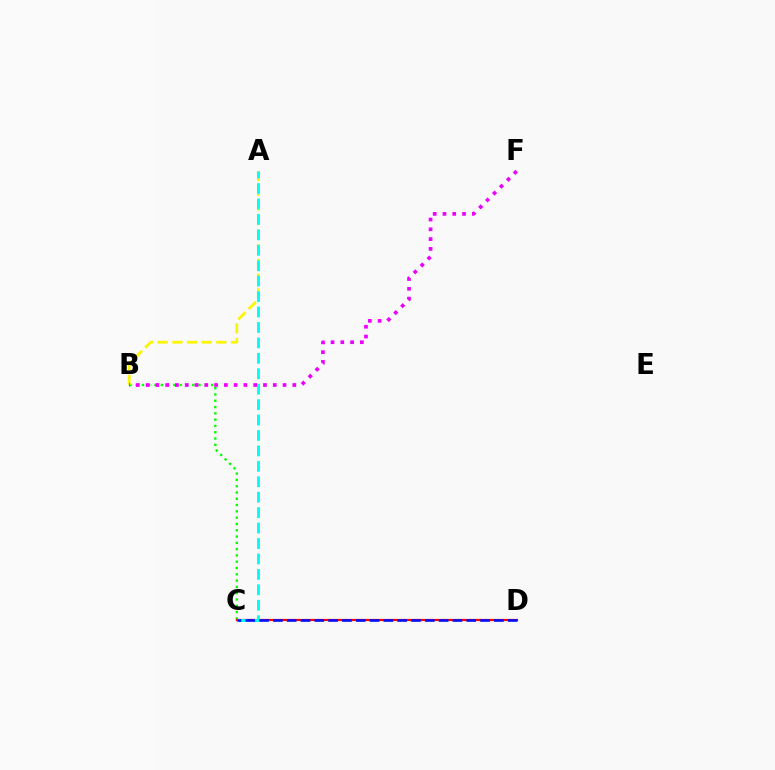{('B', 'C'): [{'color': '#08ff00', 'line_style': 'dotted', 'thickness': 1.71}], ('A', 'B'): [{'color': '#fcf500', 'line_style': 'dashed', 'thickness': 1.99}], ('C', 'D'): [{'color': '#ff0000', 'line_style': 'solid', 'thickness': 1.58}, {'color': '#0010ff', 'line_style': 'dashed', 'thickness': 1.88}], ('A', 'C'): [{'color': '#00fff6', 'line_style': 'dashed', 'thickness': 2.1}], ('B', 'F'): [{'color': '#ee00ff', 'line_style': 'dotted', 'thickness': 2.66}]}